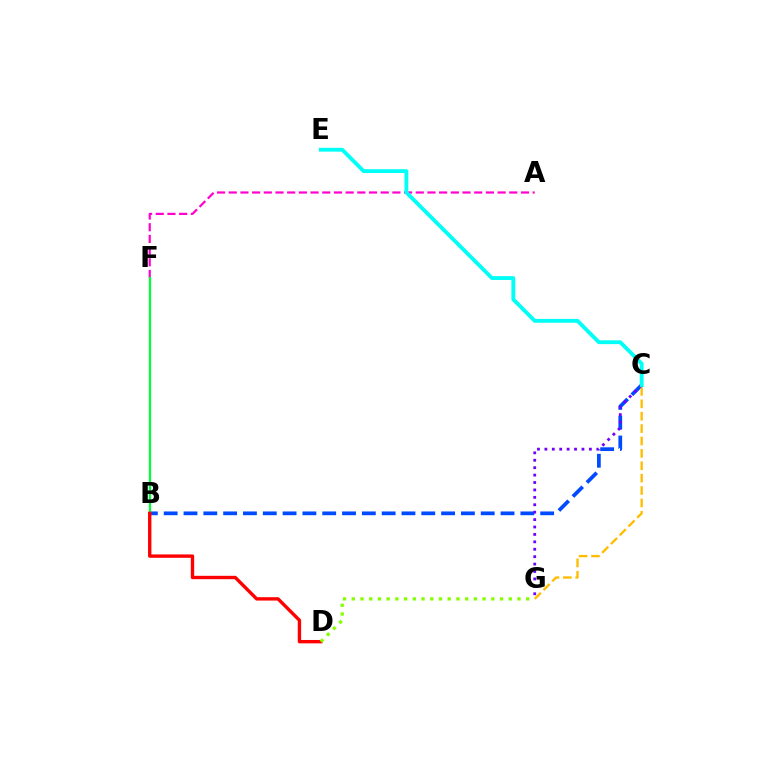{('B', 'C'): [{'color': '#004bff', 'line_style': 'dashed', 'thickness': 2.69}], ('A', 'F'): [{'color': '#ff00cf', 'line_style': 'dashed', 'thickness': 1.59}], ('B', 'F'): [{'color': '#00ff39', 'line_style': 'solid', 'thickness': 1.62}], ('C', 'G'): [{'color': '#ffbd00', 'line_style': 'dashed', 'thickness': 1.68}, {'color': '#7200ff', 'line_style': 'dotted', 'thickness': 2.02}], ('C', 'E'): [{'color': '#00fff6', 'line_style': 'solid', 'thickness': 2.76}], ('B', 'D'): [{'color': '#ff0000', 'line_style': 'solid', 'thickness': 2.43}], ('D', 'G'): [{'color': '#84ff00', 'line_style': 'dotted', 'thickness': 2.37}]}